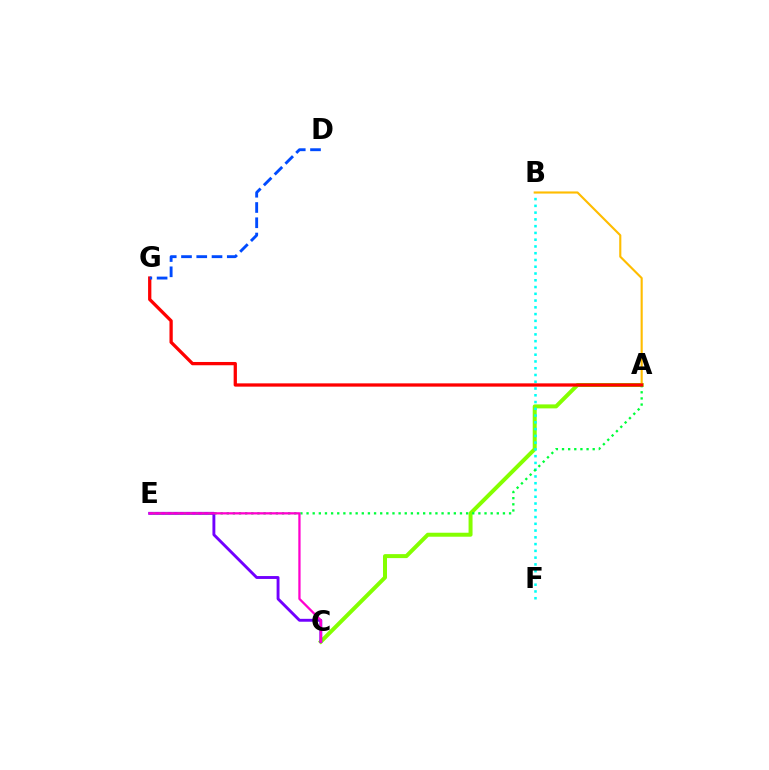{('A', 'C'): [{'color': '#84ff00', 'line_style': 'solid', 'thickness': 2.87}], ('B', 'F'): [{'color': '#00fff6', 'line_style': 'dotted', 'thickness': 1.84}], ('A', 'B'): [{'color': '#ffbd00', 'line_style': 'solid', 'thickness': 1.53}], ('C', 'E'): [{'color': '#7200ff', 'line_style': 'solid', 'thickness': 2.08}, {'color': '#ff00cf', 'line_style': 'solid', 'thickness': 1.64}], ('A', 'E'): [{'color': '#00ff39', 'line_style': 'dotted', 'thickness': 1.67}], ('A', 'G'): [{'color': '#ff0000', 'line_style': 'solid', 'thickness': 2.36}], ('D', 'G'): [{'color': '#004bff', 'line_style': 'dashed', 'thickness': 2.07}]}